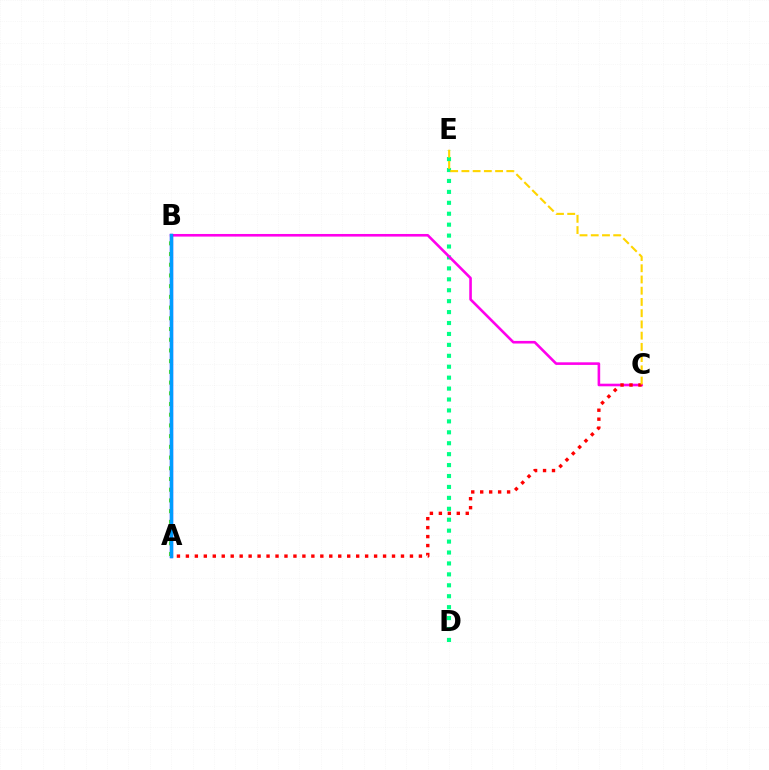{('A', 'B'): [{'color': '#4fff00', 'line_style': 'dotted', 'thickness': 2.91}, {'color': '#3700ff', 'line_style': 'solid', 'thickness': 2.39}, {'color': '#009eff', 'line_style': 'solid', 'thickness': 2.39}], ('D', 'E'): [{'color': '#00ff86', 'line_style': 'dotted', 'thickness': 2.97}], ('B', 'C'): [{'color': '#ff00ed', 'line_style': 'solid', 'thickness': 1.88}], ('A', 'C'): [{'color': '#ff0000', 'line_style': 'dotted', 'thickness': 2.43}], ('C', 'E'): [{'color': '#ffd500', 'line_style': 'dashed', 'thickness': 1.53}]}